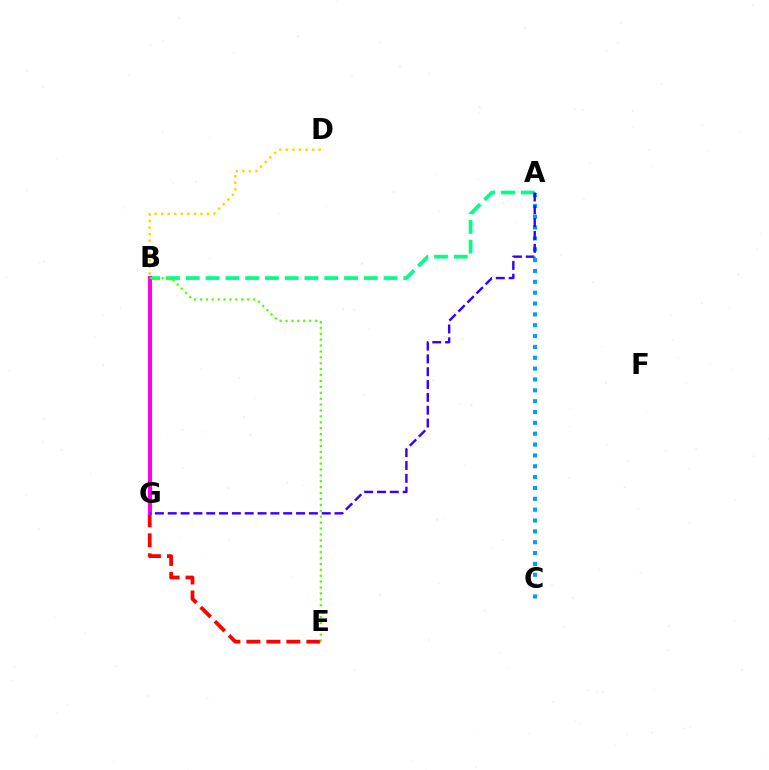{('E', 'G'): [{'color': '#ff0000', 'line_style': 'dashed', 'thickness': 2.72}], ('A', 'B'): [{'color': '#00ff86', 'line_style': 'dashed', 'thickness': 2.69}], ('B', 'G'): [{'color': '#ff00ed', 'line_style': 'solid', 'thickness': 2.89}], ('A', 'C'): [{'color': '#009eff', 'line_style': 'dotted', 'thickness': 2.95}], ('B', 'E'): [{'color': '#4fff00', 'line_style': 'dotted', 'thickness': 1.6}], ('B', 'D'): [{'color': '#ffd500', 'line_style': 'dotted', 'thickness': 1.78}], ('A', 'G'): [{'color': '#3700ff', 'line_style': 'dashed', 'thickness': 1.74}]}